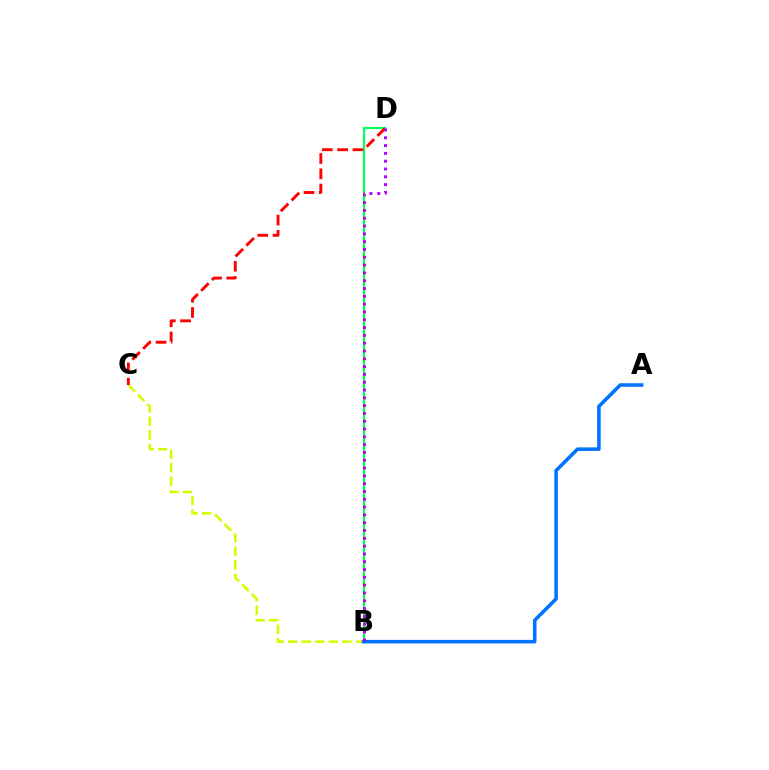{('B', 'D'): [{'color': '#00ff5c', 'line_style': 'solid', 'thickness': 1.57}, {'color': '#b900ff', 'line_style': 'dotted', 'thickness': 2.12}], ('B', 'C'): [{'color': '#d1ff00', 'line_style': 'dashed', 'thickness': 1.84}], ('A', 'B'): [{'color': '#0074ff', 'line_style': 'solid', 'thickness': 2.56}], ('C', 'D'): [{'color': '#ff0000', 'line_style': 'dashed', 'thickness': 2.08}]}